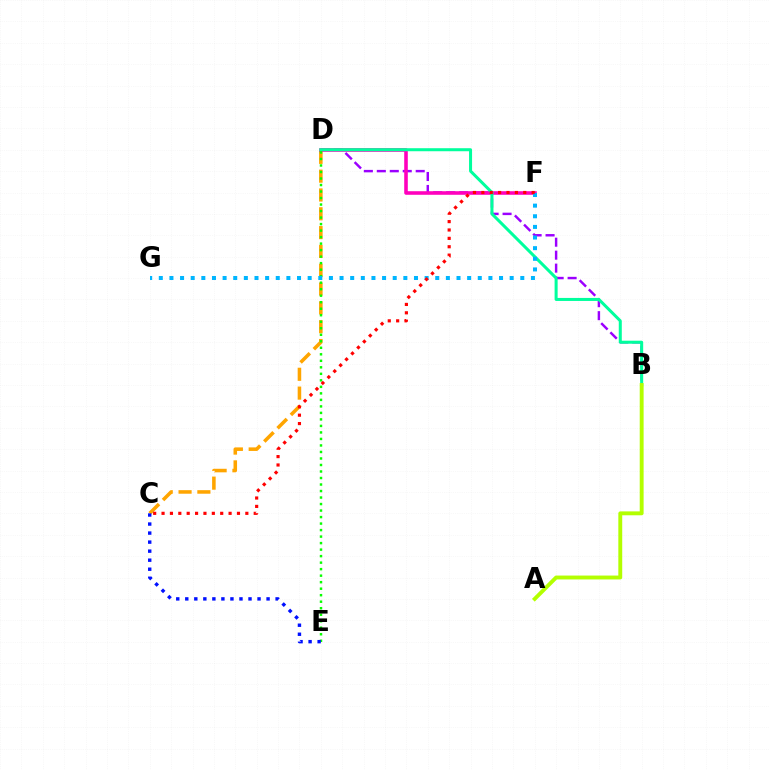{('C', 'D'): [{'color': '#ffa500', 'line_style': 'dashed', 'thickness': 2.56}], ('B', 'D'): [{'color': '#9b00ff', 'line_style': 'dashed', 'thickness': 1.76}, {'color': '#00ff9d', 'line_style': 'solid', 'thickness': 2.18}], ('D', 'F'): [{'color': '#ff00bd', 'line_style': 'solid', 'thickness': 2.58}], ('D', 'E'): [{'color': '#08ff00', 'line_style': 'dotted', 'thickness': 1.77}], ('F', 'G'): [{'color': '#00b5ff', 'line_style': 'dotted', 'thickness': 2.89}], ('C', 'E'): [{'color': '#0010ff', 'line_style': 'dotted', 'thickness': 2.45}], ('A', 'B'): [{'color': '#b3ff00', 'line_style': 'solid', 'thickness': 2.8}], ('C', 'F'): [{'color': '#ff0000', 'line_style': 'dotted', 'thickness': 2.28}]}